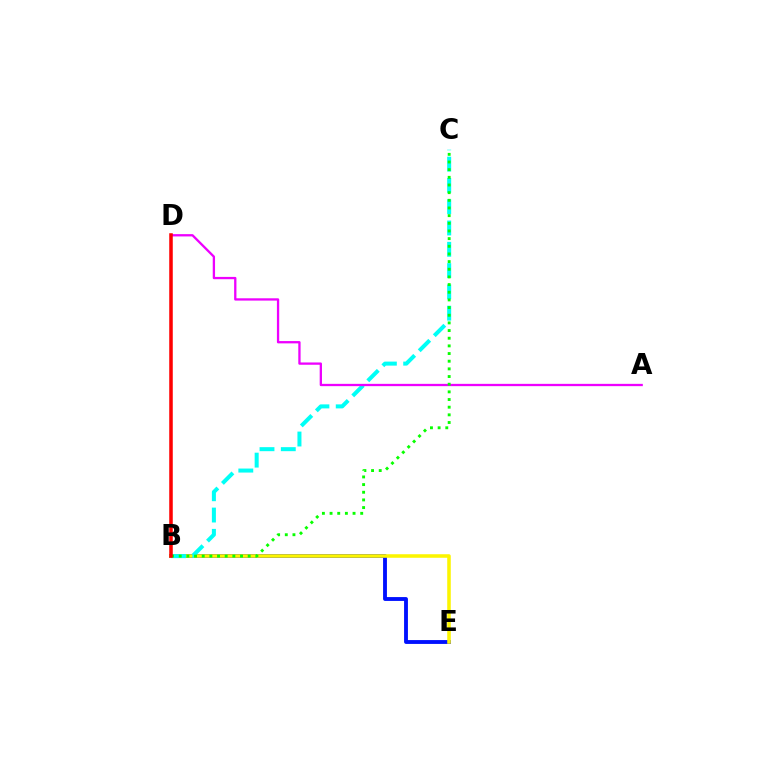{('B', 'E'): [{'color': '#0010ff', 'line_style': 'solid', 'thickness': 2.77}, {'color': '#fcf500', 'line_style': 'solid', 'thickness': 2.55}], ('B', 'C'): [{'color': '#00fff6', 'line_style': 'dashed', 'thickness': 2.89}, {'color': '#08ff00', 'line_style': 'dotted', 'thickness': 2.08}], ('A', 'D'): [{'color': '#ee00ff', 'line_style': 'solid', 'thickness': 1.66}], ('B', 'D'): [{'color': '#ff0000', 'line_style': 'solid', 'thickness': 2.54}]}